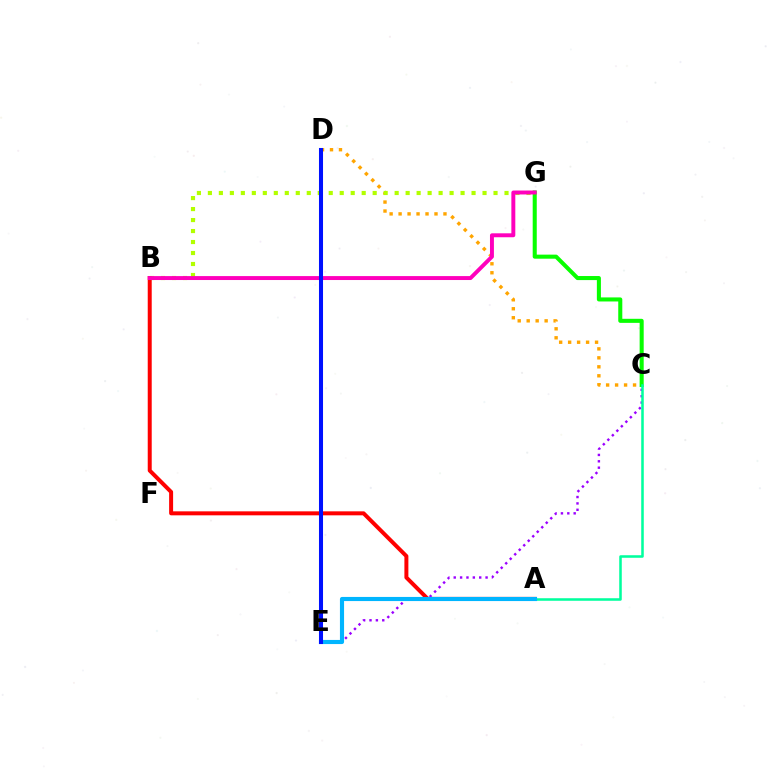{('C', 'G'): [{'color': '#08ff00', 'line_style': 'solid', 'thickness': 2.92}], ('C', 'D'): [{'color': '#ffa500', 'line_style': 'dotted', 'thickness': 2.44}], ('B', 'G'): [{'color': '#b3ff00', 'line_style': 'dotted', 'thickness': 2.98}, {'color': '#ff00bd', 'line_style': 'solid', 'thickness': 2.84}], ('A', 'B'): [{'color': '#ff0000', 'line_style': 'solid', 'thickness': 2.87}], ('C', 'E'): [{'color': '#9b00ff', 'line_style': 'dotted', 'thickness': 1.73}], ('A', 'C'): [{'color': '#00ff9d', 'line_style': 'solid', 'thickness': 1.83}], ('A', 'E'): [{'color': '#00b5ff', 'line_style': 'solid', 'thickness': 2.97}], ('D', 'E'): [{'color': '#0010ff', 'line_style': 'solid', 'thickness': 2.91}]}